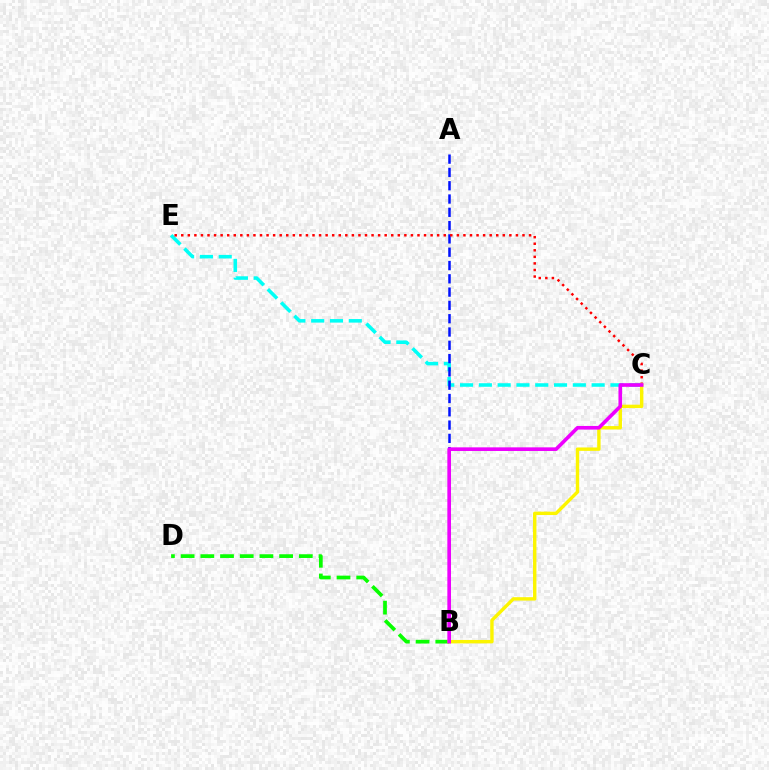{('C', 'E'): [{'color': '#00fff6', 'line_style': 'dashed', 'thickness': 2.55}, {'color': '#ff0000', 'line_style': 'dotted', 'thickness': 1.78}], ('A', 'B'): [{'color': '#0010ff', 'line_style': 'dashed', 'thickness': 1.81}], ('B', 'D'): [{'color': '#08ff00', 'line_style': 'dashed', 'thickness': 2.68}], ('B', 'C'): [{'color': '#fcf500', 'line_style': 'solid', 'thickness': 2.45}, {'color': '#ee00ff', 'line_style': 'solid', 'thickness': 2.62}]}